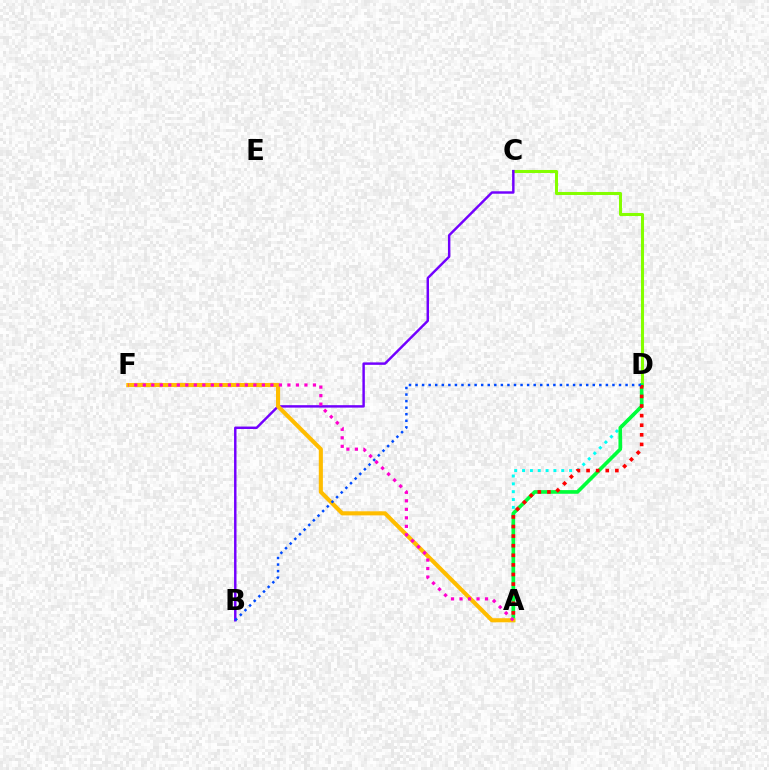{('A', 'D'): [{'color': '#00fff6', 'line_style': 'dotted', 'thickness': 2.13}, {'color': '#00ff39', 'line_style': 'solid', 'thickness': 2.63}, {'color': '#ff0000', 'line_style': 'dotted', 'thickness': 2.61}], ('C', 'D'): [{'color': '#84ff00', 'line_style': 'solid', 'thickness': 2.2}], ('B', 'C'): [{'color': '#7200ff', 'line_style': 'solid', 'thickness': 1.76}], ('A', 'F'): [{'color': '#ffbd00', 'line_style': 'solid', 'thickness': 2.95}, {'color': '#ff00cf', 'line_style': 'dotted', 'thickness': 2.31}], ('B', 'D'): [{'color': '#004bff', 'line_style': 'dotted', 'thickness': 1.78}]}